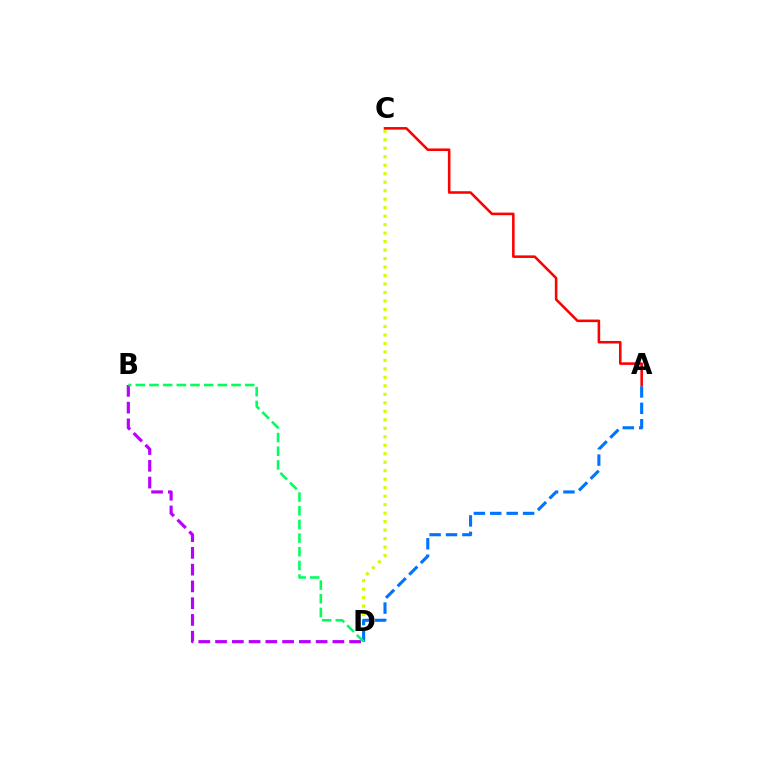{('B', 'D'): [{'color': '#b900ff', 'line_style': 'dashed', 'thickness': 2.28}, {'color': '#00ff5c', 'line_style': 'dashed', 'thickness': 1.86}], ('C', 'D'): [{'color': '#d1ff00', 'line_style': 'dotted', 'thickness': 2.31}], ('A', 'D'): [{'color': '#0074ff', 'line_style': 'dashed', 'thickness': 2.23}], ('A', 'C'): [{'color': '#ff0000', 'line_style': 'solid', 'thickness': 1.85}]}